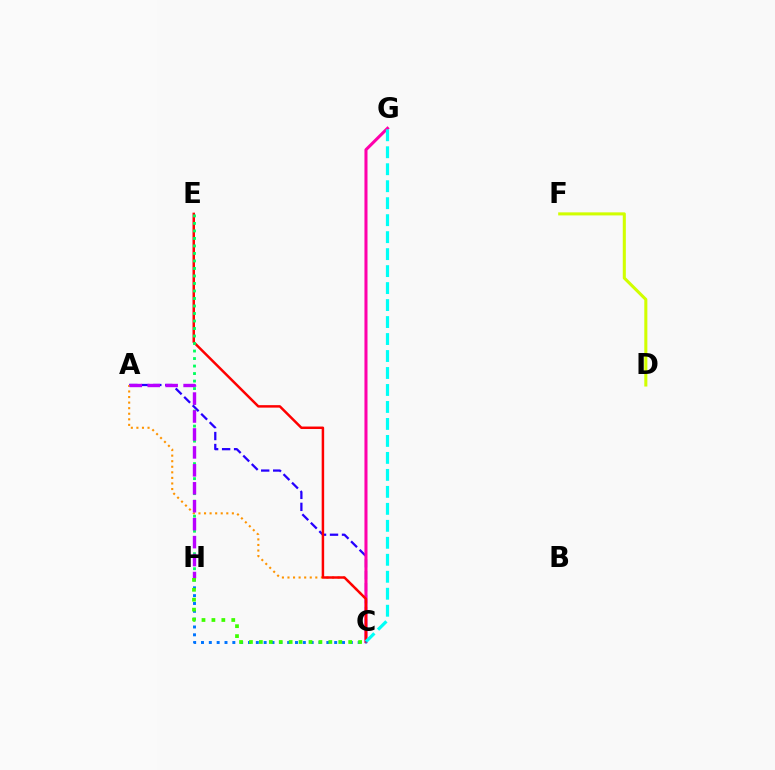{('A', 'C'): [{'color': '#2500ff', 'line_style': 'dashed', 'thickness': 1.63}, {'color': '#ff9400', 'line_style': 'dotted', 'thickness': 1.51}], ('C', 'G'): [{'color': '#ff00ac', 'line_style': 'solid', 'thickness': 2.2}, {'color': '#00fff6', 'line_style': 'dashed', 'thickness': 2.31}], ('D', 'F'): [{'color': '#d1ff00', 'line_style': 'solid', 'thickness': 2.21}], ('C', 'E'): [{'color': '#ff0000', 'line_style': 'solid', 'thickness': 1.79}], ('E', 'H'): [{'color': '#00ff5c', 'line_style': 'dotted', 'thickness': 2.04}], ('C', 'H'): [{'color': '#0074ff', 'line_style': 'dotted', 'thickness': 2.13}, {'color': '#3dff00', 'line_style': 'dotted', 'thickness': 2.7}], ('A', 'H'): [{'color': '#b900ff', 'line_style': 'dashed', 'thickness': 2.44}]}